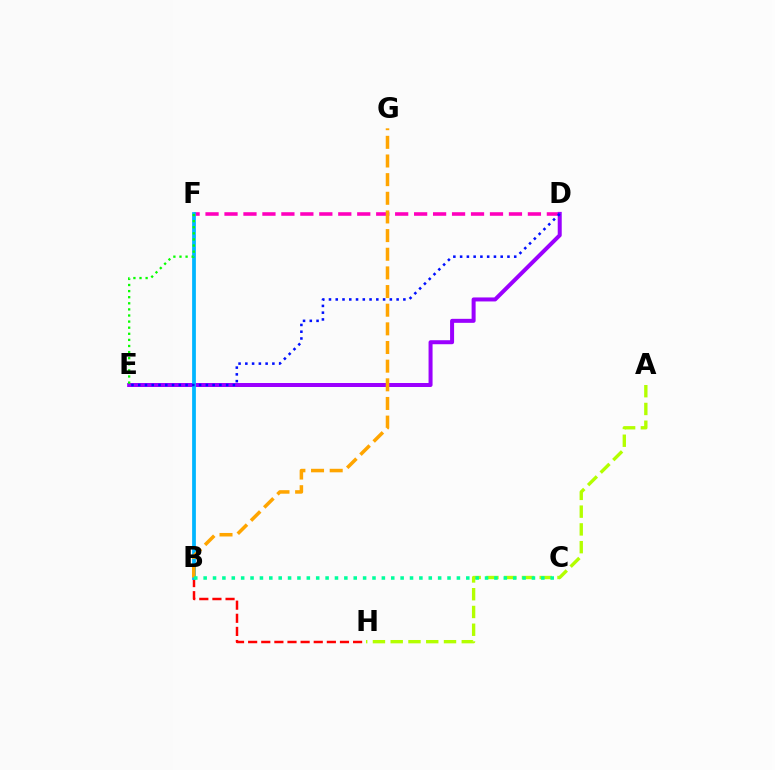{('D', 'F'): [{'color': '#ff00bd', 'line_style': 'dashed', 'thickness': 2.58}], ('B', 'H'): [{'color': '#ff0000', 'line_style': 'dashed', 'thickness': 1.78}], ('D', 'E'): [{'color': '#9b00ff', 'line_style': 'solid', 'thickness': 2.88}, {'color': '#0010ff', 'line_style': 'dotted', 'thickness': 1.84}], ('B', 'F'): [{'color': '#00b5ff', 'line_style': 'solid', 'thickness': 2.71}], ('A', 'H'): [{'color': '#b3ff00', 'line_style': 'dashed', 'thickness': 2.41}], ('B', 'G'): [{'color': '#ffa500', 'line_style': 'dashed', 'thickness': 2.53}], ('E', 'F'): [{'color': '#08ff00', 'line_style': 'dotted', 'thickness': 1.66}], ('B', 'C'): [{'color': '#00ff9d', 'line_style': 'dotted', 'thickness': 2.55}]}